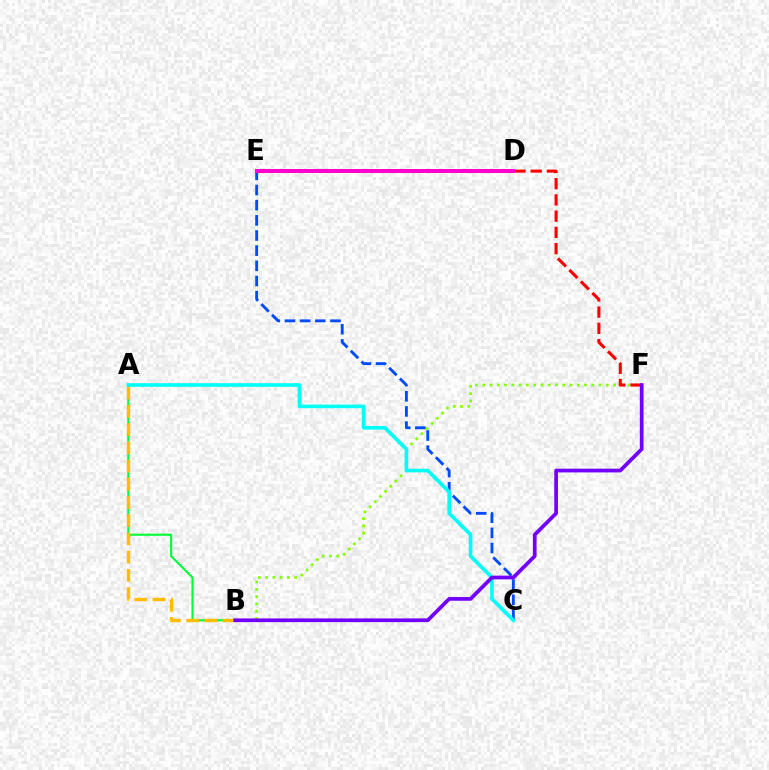{('B', 'F'): [{'color': '#84ff00', 'line_style': 'dotted', 'thickness': 1.98}, {'color': '#7200ff', 'line_style': 'solid', 'thickness': 2.68}], ('D', 'F'): [{'color': '#ff0000', 'line_style': 'dashed', 'thickness': 2.21}], ('A', 'B'): [{'color': '#00ff39', 'line_style': 'solid', 'thickness': 1.53}, {'color': '#ffbd00', 'line_style': 'dashed', 'thickness': 2.48}], ('C', 'E'): [{'color': '#004bff', 'line_style': 'dashed', 'thickness': 2.06}], ('A', 'C'): [{'color': '#00fff6', 'line_style': 'solid', 'thickness': 2.61}], ('D', 'E'): [{'color': '#ff00cf', 'line_style': 'solid', 'thickness': 2.88}]}